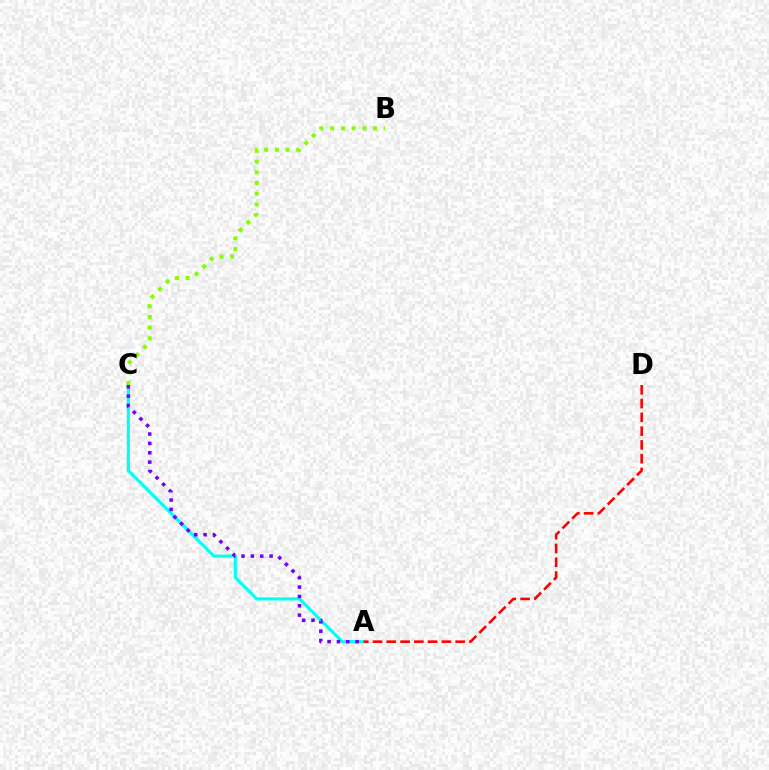{('A', 'C'): [{'color': '#00fff6', 'line_style': 'solid', 'thickness': 2.26}, {'color': '#7200ff', 'line_style': 'dotted', 'thickness': 2.54}], ('A', 'D'): [{'color': '#ff0000', 'line_style': 'dashed', 'thickness': 1.87}], ('B', 'C'): [{'color': '#84ff00', 'line_style': 'dotted', 'thickness': 2.91}]}